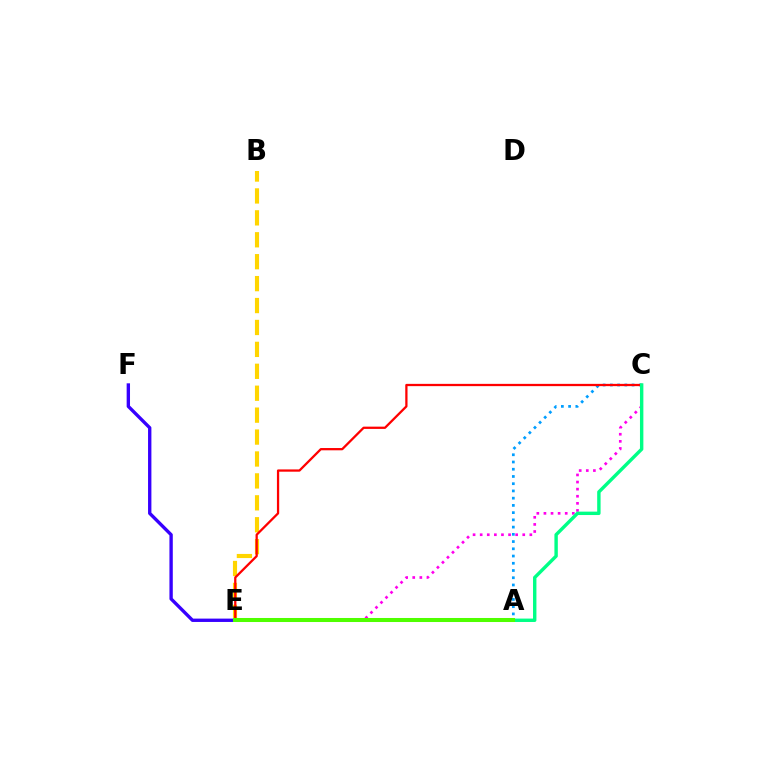{('A', 'C'): [{'color': '#009eff', 'line_style': 'dotted', 'thickness': 1.97}, {'color': '#00ff86', 'line_style': 'solid', 'thickness': 2.45}], ('B', 'E'): [{'color': '#ffd500', 'line_style': 'dashed', 'thickness': 2.98}], ('E', 'F'): [{'color': '#3700ff', 'line_style': 'solid', 'thickness': 2.42}], ('C', 'E'): [{'color': '#ff00ed', 'line_style': 'dotted', 'thickness': 1.93}, {'color': '#ff0000', 'line_style': 'solid', 'thickness': 1.64}], ('A', 'E'): [{'color': '#4fff00', 'line_style': 'solid', 'thickness': 2.9}]}